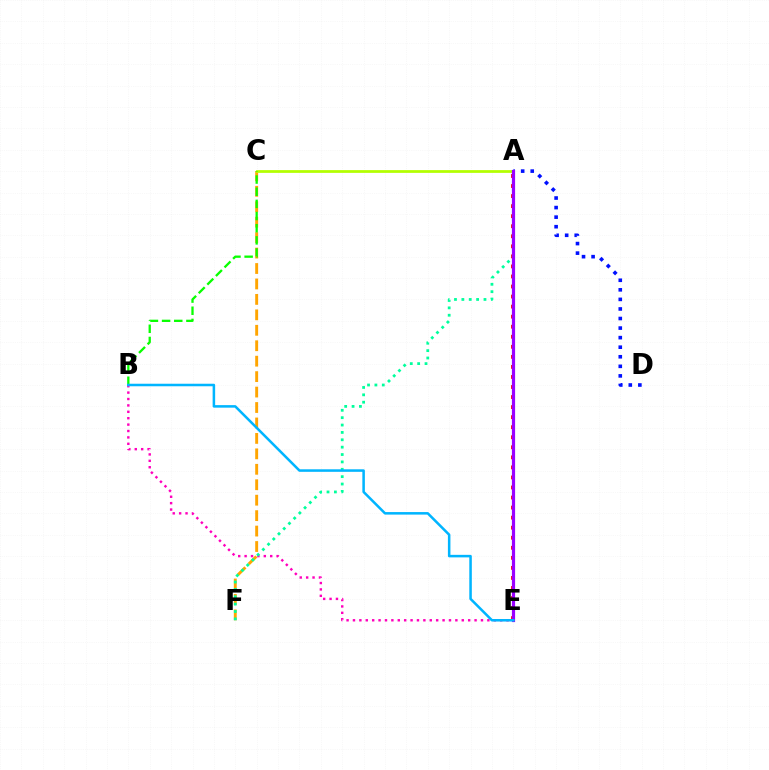{('C', 'F'): [{'color': '#ffa500', 'line_style': 'dashed', 'thickness': 2.1}], ('A', 'E'): [{'color': '#ff0000', 'line_style': 'dotted', 'thickness': 2.73}, {'color': '#9b00ff', 'line_style': 'solid', 'thickness': 2.29}], ('B', 'E'): [{'color': '#ff00bd', 'line_style': 'dotted', 'thickness': 1.74}, {'color': '#00b5ff', 'line_style': 'solid', 'thickness': 1.82}], ('A', 'C'): [{'color': '#b3ff00', 'line_style': 'solid', 'thickness': 1.98}], ('B', 'C'): [{'color': '#08ff00', 'line_style': 'dashed', 'thickness': 1.65}], ('A', 'D'): [{'color': '#0010ff', 'line_style': 'dotted', 'thickness': 2.6}], ('A', 'F'): [{'color': '#00ff9d', 'line_style': 'dotted', 'thickness': 2.0}]}